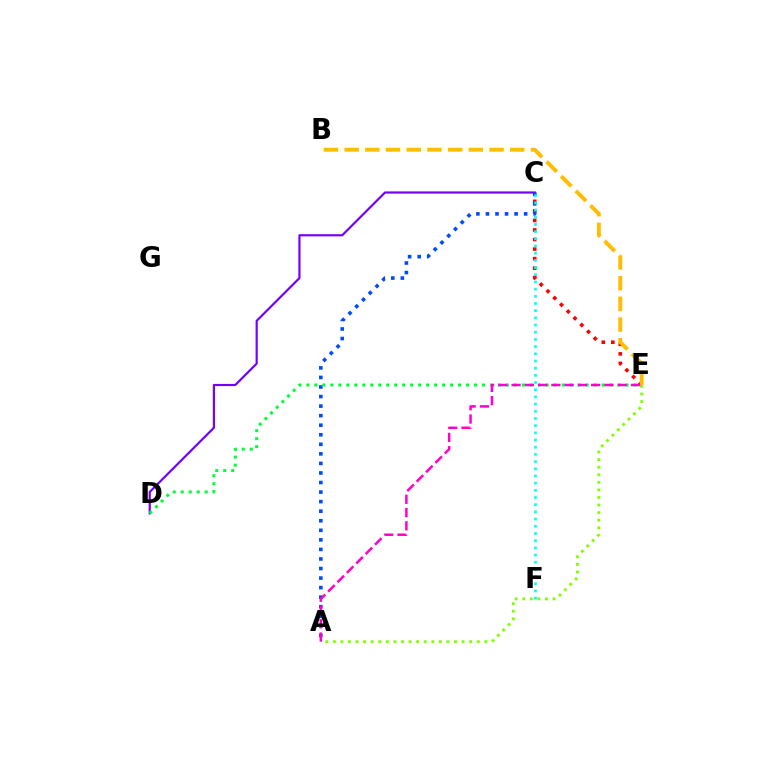{('C', 'E'): [{'color': '#ff0000', 'line_style': 'dotted', 'thickness': 2.59}], ('C', 'D'): [{'color': '#7200ff', 'line_style': 'solid', 'thickness': 1.57}], ('A', 'C'): [{'color': '#004bff', 'line_style': 'dotted', 'thickness': 2.6}], ('A', 'E'): [{'color': '#84ff00', 'line_style': 'dotted', 'thickness': 2.06}, {'color': '#ff00cf', 'line_style': 'dashed', 'thickness': 1.8}], ('C', 'F'): [{'color': '#00fff6', 'line_style': 'dotted', 'thickness': 1.95}], ('D', 'E'): [{'color': '#00ff39', 'line_style': 'dotted', 'thickness': 2.17}], ('B', 'E'): [{'color': '#ffbd00', 'line_style': 'dashed', 'thickness': 2.81}]}